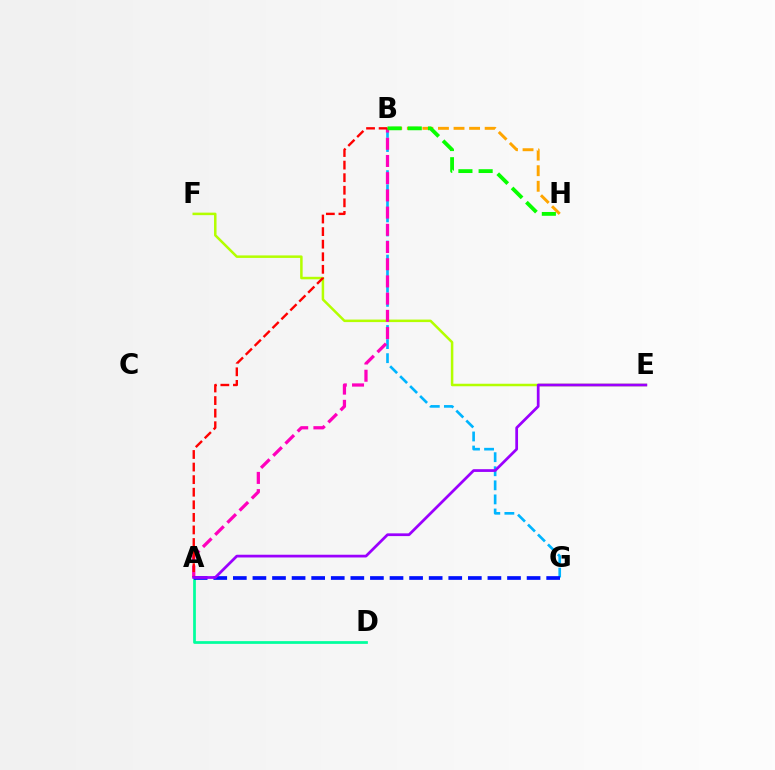{('A', 'D'): [{'color': '#00ff9d', 'line_style': 'solid', 'thickness': 1.97}], ('B', 'G'): [{'color': '#00b5ff', 'line_style': 'dashed', 'thickness': 1.91}], ('E', 'F'): [{'color': '#b3ff00', 'line_style': 'solid', 'thickness': 1.81}], ('B', 'H'): [{'color': '#ffa500', 'line_style': 'dashed', 'thickness': 2.11}, {'color': '#08ff00', 'line_style': 'dashed', 'thickness': 2.75}], ('A', 'B'): [{'color': '#ff00bd', 'line_style': 'dashed', 'thickness': 2.34}, {'color': '#ff0000', 'line_style': 'dashed', 'thickness': 1.71}], ('A', 'G'): [{'color': '#0010ff', 'line_style': 'dashed', 'thickness': 2.66}], ('A', 'E'): [{'color': '#9b00ff', 'line_style': 'solid', 'thickness': 1.97}]}